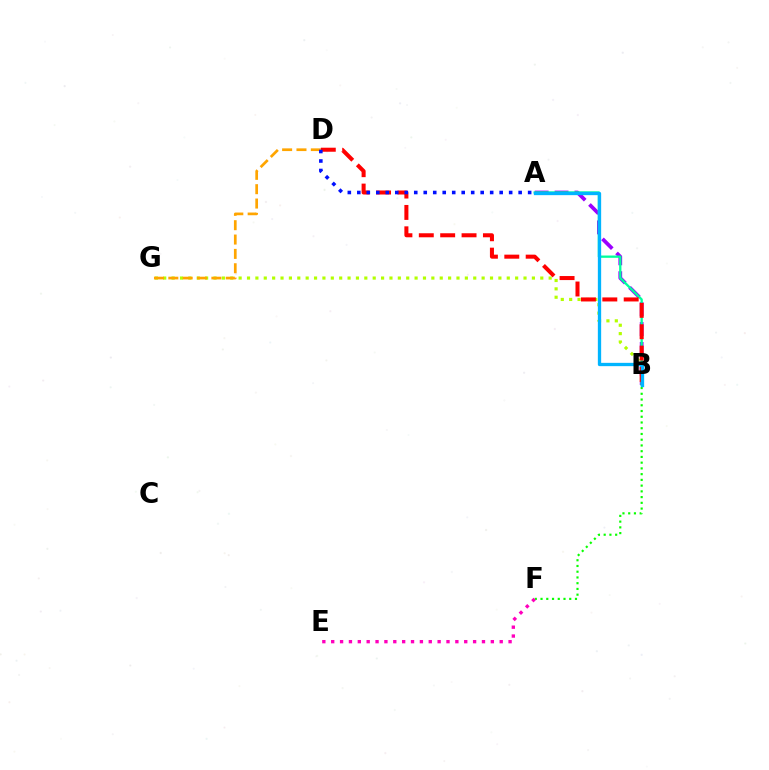{('B', 'G'): [{'color': '#b3ff00', 'line_style': 'dotted', 'thickness': 2.28}], ('D', 'G'): [{'color': '#ffa500', 'line_style': 'dashed', 'thickness': 1.95}], ('A', 'B'): [{'color': '#9b00ff', 'line_style': 'dashed', 'thickness': 2.7}, {'color': '#00ff9d', 'line_style': 'solid', 'thickness': 1.66}, {'color': '#00b5ff', 'line_style': 'solid', 'thickness': 2.38}], ('B', 'D'): [{'color': '#ff0000', 'line_style': 'dashed', 'thickness': 2.9}], ('B', 'F'): [{'color': '#08ff00', 'line_style': 'dotted', 'thickness': 1.56}], ('E', 'F'): [{'color': '#ff00bd', 'line_style': 'dotted', 'thickness': 2.41}], ('A', 'D'): [{'color': '#0010ff', 'line_style': 'dotted', 'thickness': 2.58}]}